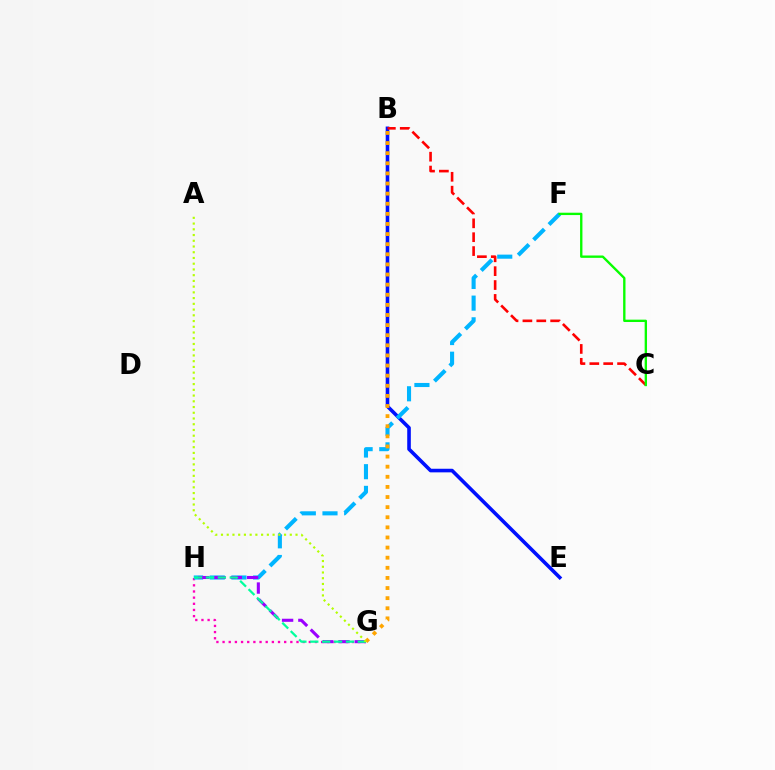{('G', 'H'): [{'color': '#ff00bd', 'line_style': 'dotted', 'thickness': 1.67}, {'color': '#9b00ff', 'line_style': 'dashed', 'thickness': 2.21}, {'color': '#00ff9d', 'line_style': 'dashed', 'thickness': 1.61}], ('B', 'E'): [{'color': '#0010ff', 'line_style': 'solid', 'thickness': 2.59}], ('F', 'H'): [{'color': '#00b5ff', 'line_style': 'dashed', 'thickness': 2.95}], ('B', 'G'): [{'color': '#ffa500', 'line_style': 'dotted', 'thickness': 2.75}], ('B', 'C'): [{'color': '#ff0000', 'line_style': 'dashed', 'thickness': 1.88}], ('A', 'G'): [{'color': '#b3ff00', 'line_style': 'dotted', 'thickness': 1.56}], ('C', 'F'): [{'color': '#08ff00', 'line_style': 'solid', 'thickness': 1.7}]}